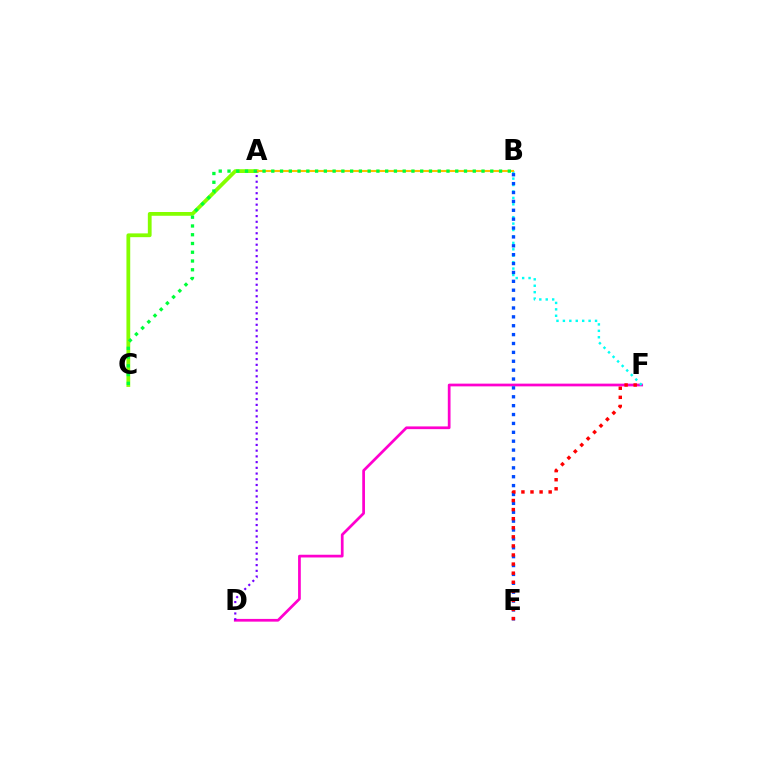{('D', 'F'): [{'color': '#ff00cf', 'line_style': 'solid', 'thickness': 1.97}], ('A', 'C'): [{'color': '#84ff00', 'line_style': 'solid', 'thickness': 2.72}], ('B', 'F'): [{'color': '#00fff6', 'line_style': 'dotted', 'thickness': 1.75}], ('B', 'E'): [{'color': '#004bff', 'line_style': 'dotted', 'thickness': 2.41}], ('A', 'B'): [{'color': '#ffbd00', 'line_style': 'solid', 'thickness': 1.52}], ('B', 'C'): [{'color': '#00ff39', 'line_style': 'dotted', 'thickness': 2.38}], ('E', 'F'): [{'color': '#ff0000', 'line_style': 'dotted', 'thickness': 2.47}], ('A', 'D'): [{'color': '#7200ff', 'line_style': 'dotted', 'thickness': 1.55}]}